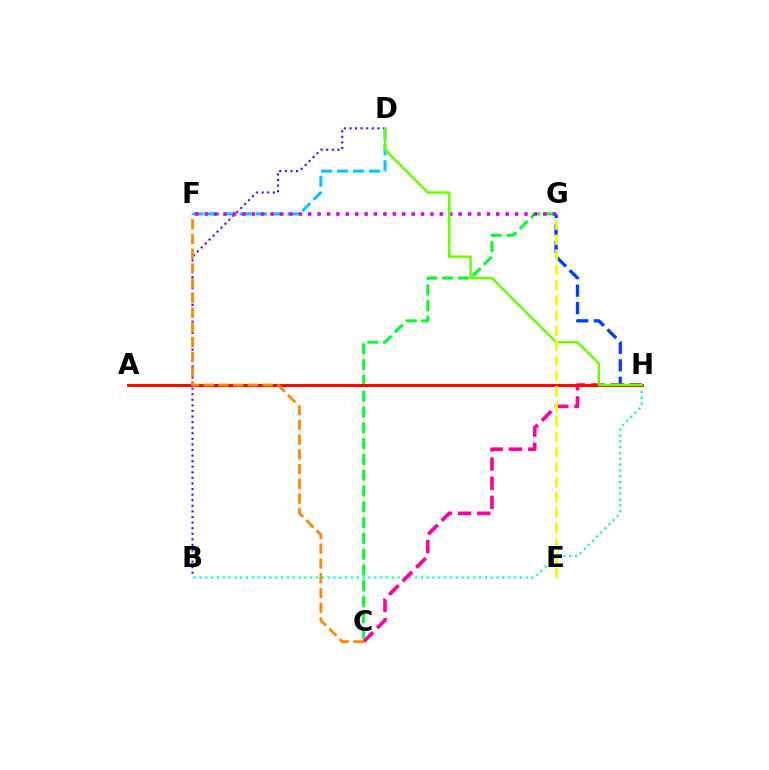{('C', 'G'): [{'color': '#00ff27', 'line_style': 'dashed', 'thickness': 2.15}], ('B', 'H'): [{'color': '#00ffaf', 'line_style': 'dotted', 'thickness': 1.58}], ('B', 'D'): [{'color': '#4f00ff', 'line_style': 'dotted', 'thickness': 1.52}], ('D', 'F'): [{'color': '#00c7ff', 'line_style': 'dashed', 'thickness': 2.16}], ('F', 'G'): [{'color': '#d600ff', 'line_style': 'dotted', 'thickness': 2.56}], ('G', 'H'): [{'color': '#003fff', 'line_style': 'dashed', 'thickness': 2.38}], ('C', 'H'): [{'color': '#ff00a0', 'line_style': 'dashed', 'thickness': 2.6}], ('A', 'H'): [{'color': '#ff0000', 'line_style': 'solid', 'thickness': 2.1}], ('D', 'H'): [{'color': '#66ff00', 'line_style': 'solid', 'thickness': 1.76}], ('C', 'F'): [{'color': '#ff8800', 'line_style': 'dashed', 'thickness': 2.0}], ('E', 'G'): [{'color': '#eeff00', 'line_style': 'dashed', 'thickness': 2.06}]}